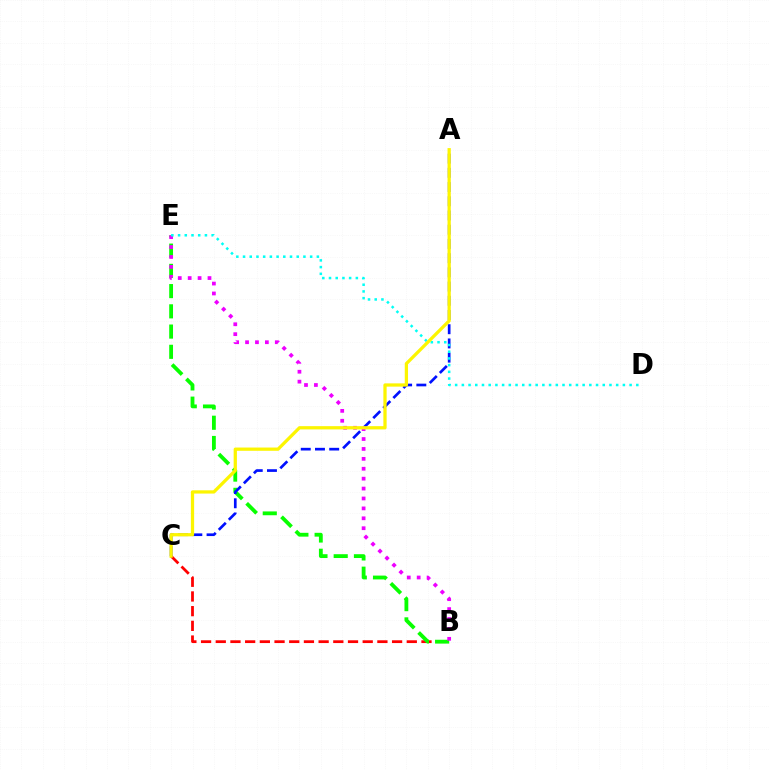{('B', 'C'): [{'color': '#ff0000', 'line_style': 'dashed', 'thickness': 2.0}], ('B', 'E'): [{'color': '#08ff00', 'line_style': 'dashed', 'thickness': 2.75}, {'color': '#ee00ff', 'line_style': 'dotted', 'thickness': 2.69}], ('A', 'C'): [{'color': '#0010ff', 'line_style': 'dashed', 'thickness': 1.93}, {'color': '#fcf500', 'line_style': 'solid', 'thickness': 2.34}], ('D', 'E'): [{'color': '#00fff6', 'line_style': 'dotted', 'thickness': 1.82}]}